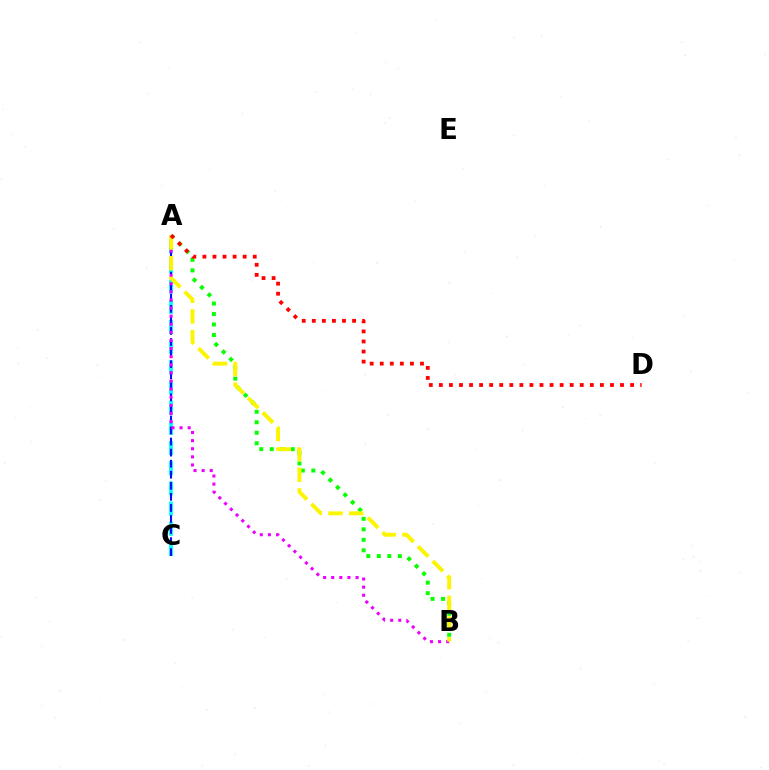{('A', 'B'): [{'color': '#08ff00', 'line_style': 'dotted', 'thickness': 2.85}, {'color': '#ee00ff', 'line_style': 'dotted', 'thickness': 2.2}, {'color': '#fcf500', 'line_style': 'dashed', 'thickness': 2.81}], ('A', 'C'): [{'color': '#00fff6', 'line_style': 'dashed', 'thickness': 2.74}, {'color': '#0010ff', 'line_style': 'dashed', 'thickness': 1.5}], ('A', 'D'): [{'color': '#ff0000', 'line_style': 'dotted', 'thickness': 2.73}]}